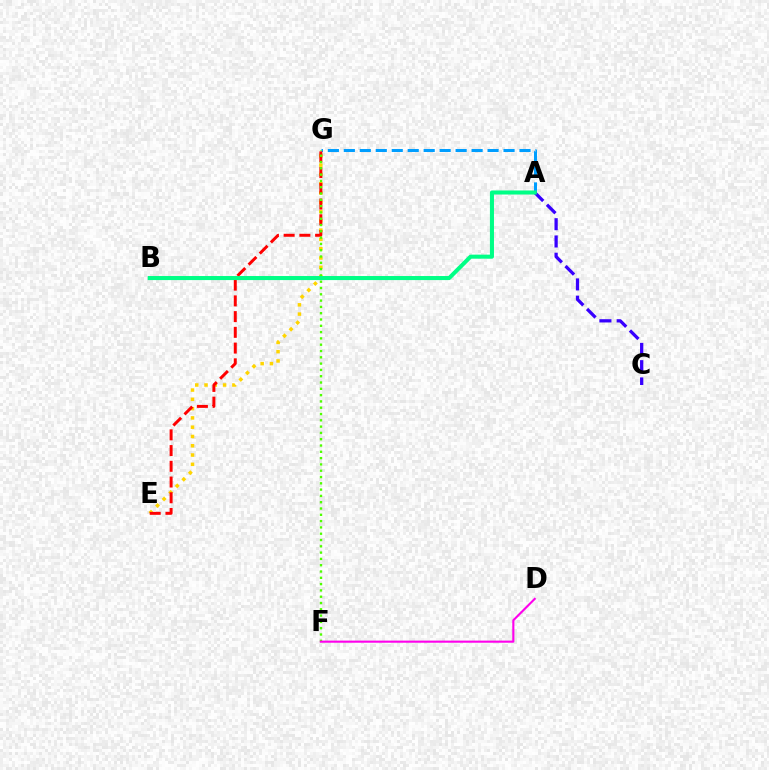{('E', 'G'): [{'color': '#ffd500', 'line_style': 'dotted', 'thickness': 2.52}, {'color': '#ff0000', 'line_style': 'dashed', 'thickness': 2.14}], ('A', 'G'): [{'color': '#009eff', 'line_style': 'dashed', 'thickness': 2.17}], ('A', 'C'): [{'color': '#3700ff', 'line_style': 'dashed', 'thickness': 2.35}], ('F', 'G'): [{'color': '#4fff00', 'line_style': 'dotted', 'thickness': 1.71}], ('A', 'B'): [{'color': '#00ff86', 'line_style': 'solid', 'thickness': 2.92}], ('D', 'F'): [{'color': '#ff00ed', 'line_style': 'solid', 'thickness': 1.52}]}